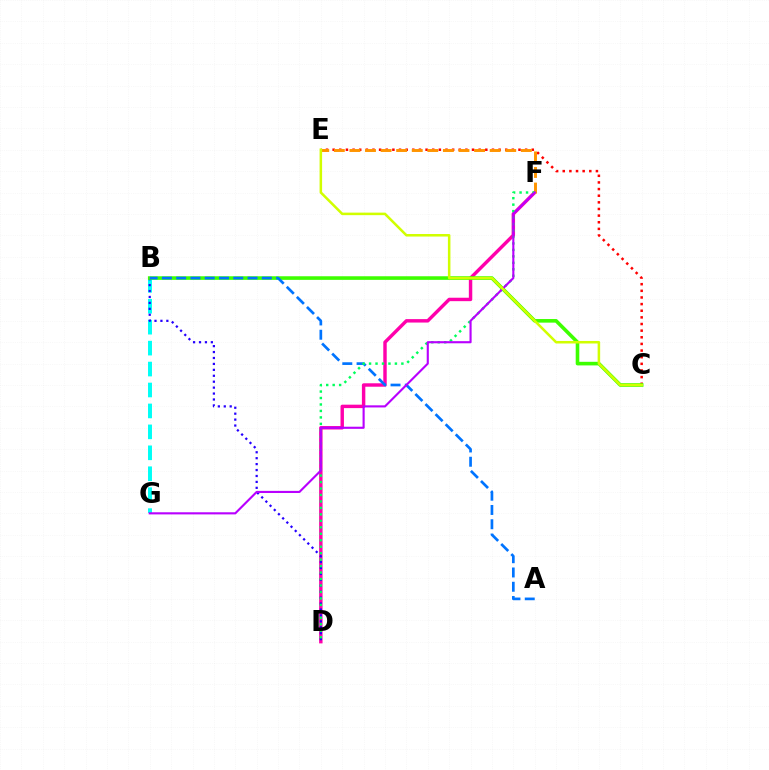{('D', 'F'): [{'color': '#ff00ac', 'line_style': 'solid', 'thickness': 2.47}, {'color': '#00ff5c', 'line_style': 'dotted', 'thickness': 1.76}], ('C', 'E'): [{'color': '#ff0000', 'line_style': 'dotted', 'thickness': 1.8}, {'color': '#d1ff00', 'line_style': 'solid', 'thickness': 1.82}], ('B', 'G'): [{'color': '#00fff6', 'line_style': 'dashed', 'thickness': 2.84}], ('B', 'D'): [{'color': '#2500ff', 'line_style': 'dotted', 'thickness': 1.61}], ('B', 'C'): [{'color': '#3dff00', 'line_style': 'solid', 'thickness': 2.59}], ('E', 'F'): [{'color': '#ff9400', 'line_style': 'dashed', 'thickness': 2.12}], ('A', 'B'): [{'color': '#0074ff', 'line_style': 'dashed', 'thickness': 1.94}], ('F', 'G'): [{'color': '#b900ff', 'line_style': 'solid', 'thickness': 1.53}]}